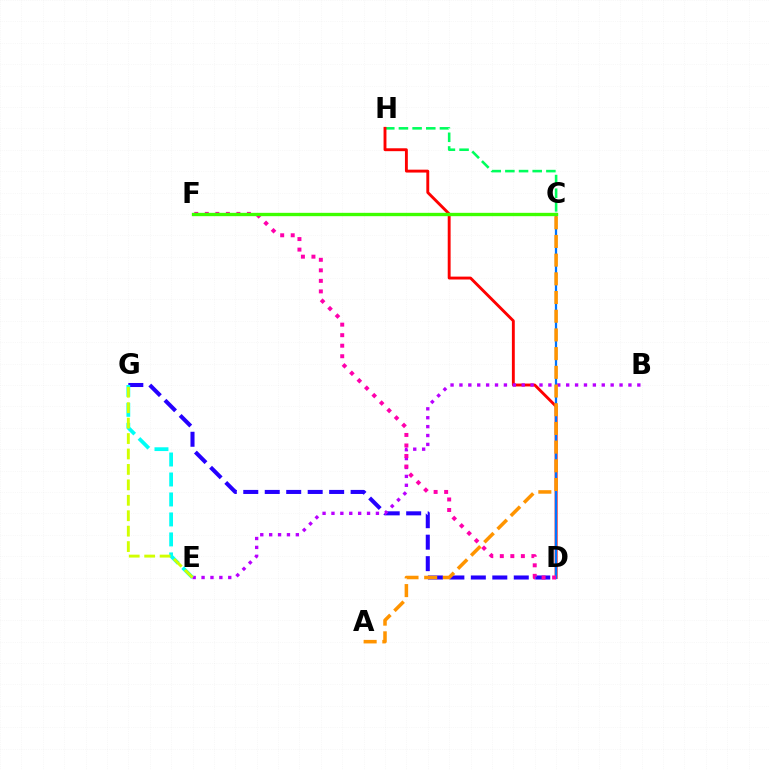{('C', 'H'): [{'color': '#00ff5c', 'line_style': 'dashed', 'thickness': 1.86}], ('D', 'H'): [{'color': '#ff0000', 'line_style': 'solid', 'thickness': 2.08}], ('D', 'G'): [{'color': '#2500ff', 'line_style': 'dashed', 'thickness': 2.92}], ('C', 'D'): [{'color': '#0074ff', 'line_style': 'solid', 'thickness': 1.63}], ('B', 'E'): [{'color': '#b900ff', 'line_style': 'dotted', 'thickness': 2.42}], ('D', 'F'): [{'color': '#ff00ac', 'line_style': 'dotted', 'thickness': 2.86}], ('C', 'F'): [{'color': '#3dff00', 'line_style': 'solid', 'thickness': 2.4}], ('E', 'G'): [{'color': '#00fff6', 'line_style': 'dashed', 'thickness': 2.71}, {'color': '#d1ff00', 'line_style': 'dashed', 'thickness': 2.1}], ('A', 'C'): [{'color': '#ff9400', 'line_style': 'dashed', 'thickness': 2.54}]}